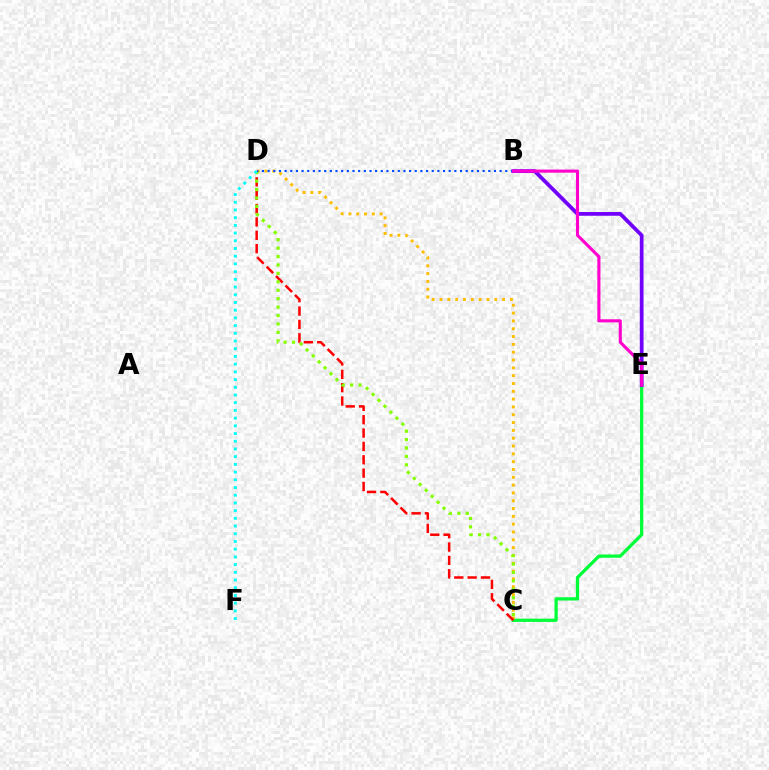{('C', 'E'): [{'color': '#00ff39', 'line_style': 'solid', 'thickness': 2.36}], ('B', 'E'): [{'color': '#7200ff', 'line_style': 'solid', 'thickness': 2.7}, {'color': '#ff00cf', 'line_style': 'solid', 'thickness': 2.23}], ('C', 'D'): [{'color': '#ffbd00', 'line_style': 'dotted', 'thickness': 2.12}, {'color': '#ff0000', 'line_style': 'dashed', 'thickness': 1.81}, {'color': '#84ff00', 'line_style': 'dotted', 'thickness': 2.29}], ('D', 'F'): [{'color': '#00fff6', 'line_style': 'dotted', 'thickness': 2.09}], ('B', 'D'): [{'color': '#004bff', 'line_style': 'dotted', 'thickness': 1.54}]}